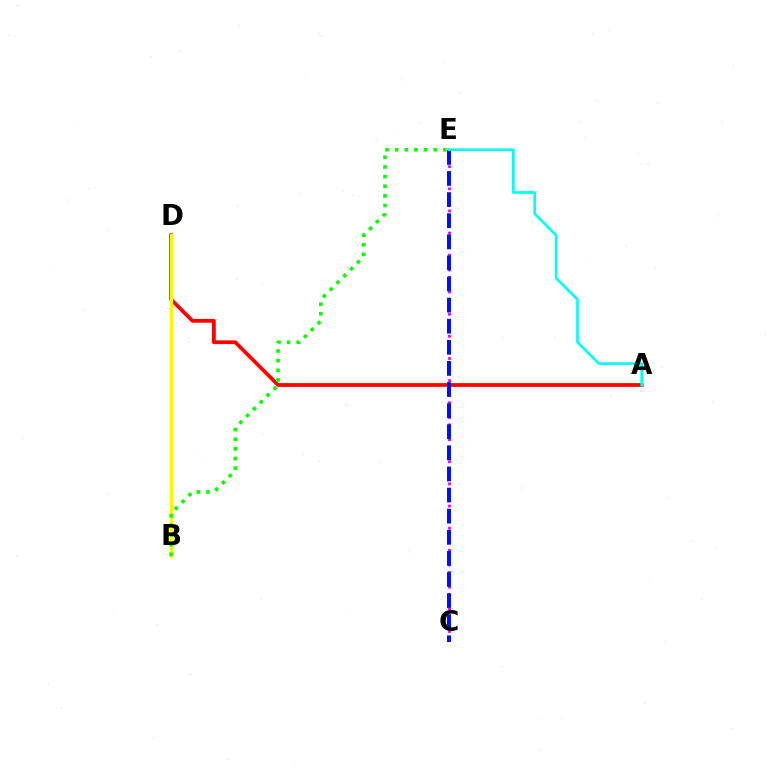{('A', 'D'): [{'color': '#ff0000', 'line_style': 'solid', 'thickness': 2.71}], ('C', 'E'): [{'color': '#ee00ff', 'line_style': 'dotted', 'thickness': 2.0}, {'color': '#0010ff', 'line_style': 'dashed', 'thickness': 2.87}], ('B', 'D'): [{'color': '#fcf500', 'line_style': 'solid', 'thickness': 2.29}], ('A', 'E'): [{'color': '#00fff6', 'line_style': 'solid', 'thickness': 1.92}], ('B', 'E'): [{'color': '#08ff00', 'line_style': 'dotted', 'thickness': 2.62}]}